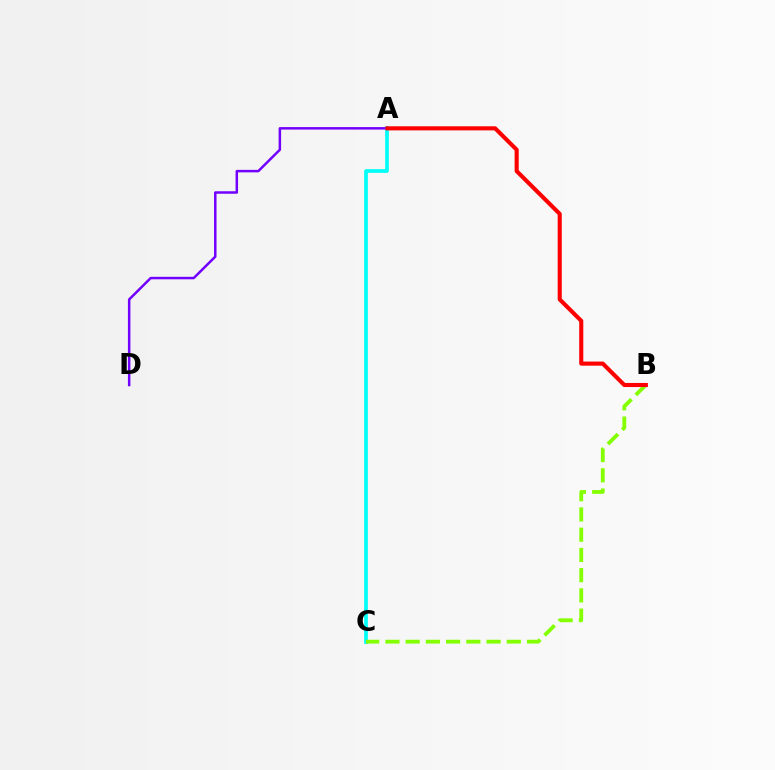{('A', 'C'): [{'color': '#00fff6', 'line_style': 'solid', 'thickness': 2.65}], ('B', 'C'): [{'color': '#84ff00', 'line_style': 'dashed', 'thickness': 2.75}], ('A', 'D'): [{'color': '#7200ff', 'line_style': 'solid', 'thickness': 1.79}], ('A', 'B'): [{'color': '#ff0000', 'line_style': 'solid', 'thickness': 2.95}]}